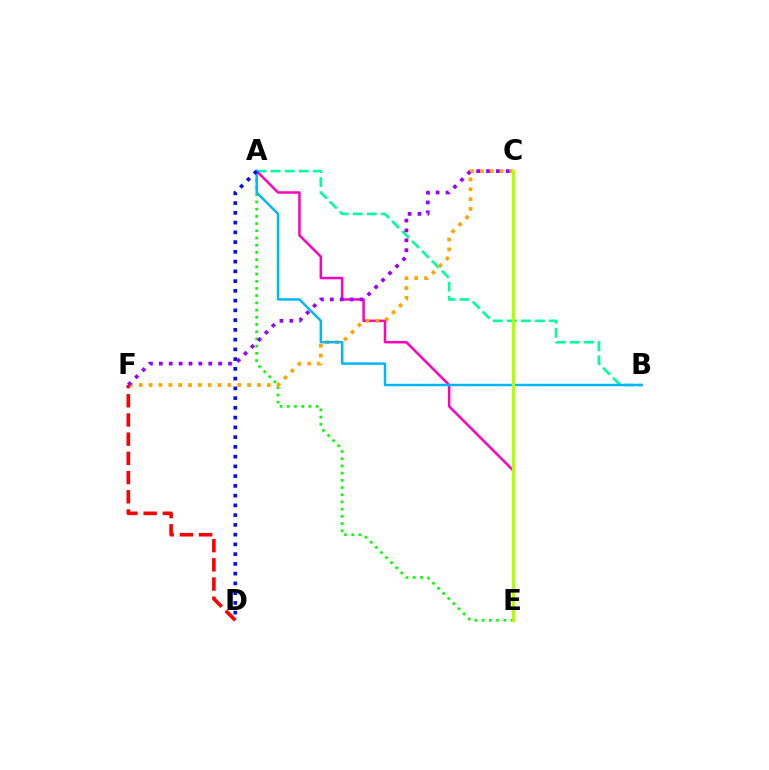{('A', 'B'): [{'color': '#00ff9d', 'line_style': 'dashed', 'thickness': 1.91}, {'color': '#00b5ff', 'line_style': 'solid', 'thickness': 1.77}], ('A', 'E'): [{'color': '#08ff00', 'line_style': 'dotted', 'thickness': 1.96}, {'color': '#ff00bd', 'line_style': 'solid', 'thickness': 1.8}], ('D', 'F'): [{'color': '#ff0000', 'line_style': 'dashed', 'thickness': 2.61}], ('C', 'F'): [{'color': '#ffa500', 'line_style': 'dotted', 'thickness': 2.68}, {'color': '#9b00ff', 'line_style': 'dotted', 'thickness': 2.68}], ('C', 'E'): [{'color': '#b3ff00', 'line_style': 'solid', 'thickness': 2.41}], ('A', 'D'): [{'color': '#0010ff', 'line_style': 'dotted', 'thickness': 2.65}]}